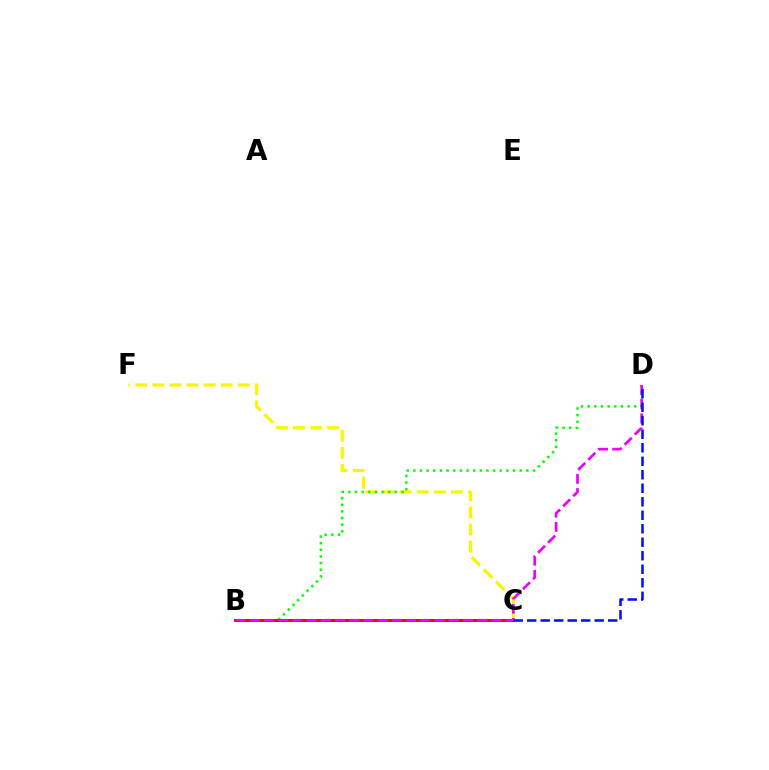{('B', 'C'): [{'color': '#00fff6', 'line_style': 'dashed', 'thickness': 2.2}, {'color': '#ff0000', 'line_style': 'solid', 'thickness': 2.13}], ('C', 'F'): [{'color': '#fcf500', 'line_style': 'dashed', 'thickness': 2.32}], ('B', 'D'): [{'color': '#08ff00', 'line_style': 'dotted', 'thickness': 1.81}, {'color': '#ee00ff', 'line_style': 'dashed', 'thickness': 1.93}], ('C', 'D'): [{'color': '#0010ff', 'line_style': 'dashed', 'thickness': 1.83}]}